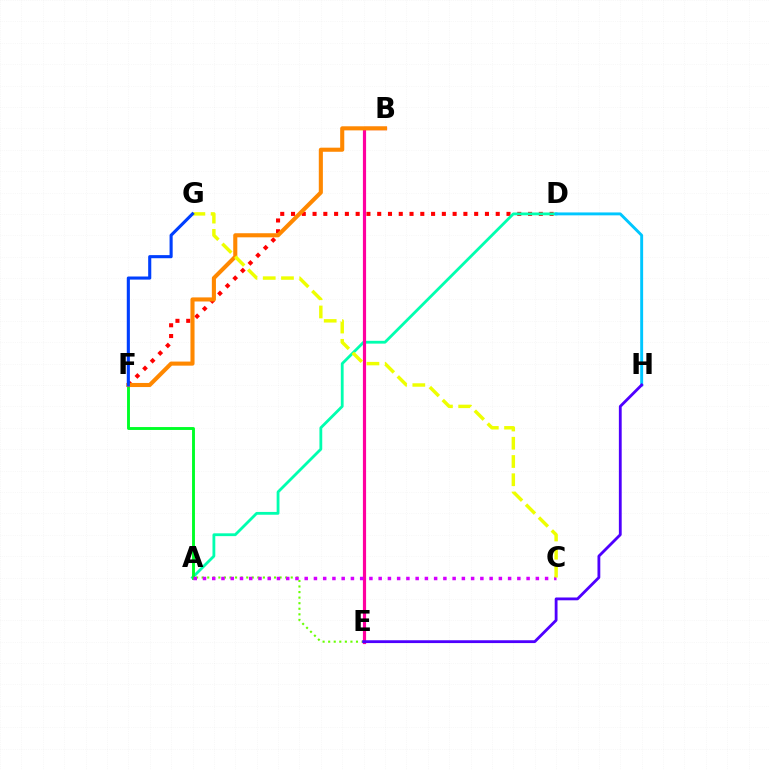{('D', 'F'): [{'color': '#ff0000', 'line_style': 'dotted', 'thickness': 2.93}], ('A', 'D'): [{'color': '#00ffaf', 'line_style': 'solid', 'thickness': 2.02}], ('A', 'F'): [{'color': '#00ff27', 'line_style': 'solid', 'thickness': 2.08}], ('A', 'E'): [{'color': '#66ff00', 'line_style': 'dotted', 'thickness': 1.51}], ('B', 'E'): [{'color': '#ff00a0', 'line_style': 'solid', 'thickness': 2.29}], ('B', 'F'): [{'color': '#ff8800', 'line_style': 'solid', 'thickness': 2.94}], ('D', 'H'): [{'color': '#00c7ff', 'line_style': 'solid', 'thickness': 2.1}], ('A', 'C'): [{'color': '#d600ff', 'line_style': 'dotted', 'thickness': 2.51}], ('E', 'H'): [{'color': '#4f00ff', 'line_style': 'solid', 'thickness': 2.03}], ('C', 'G'): [{'color': '#eeff00', 'line_style': 'dashed', 'thickness': 2.48}], ('F', 'G'): [{'color': '#003fff', 'line_style': 'solid', 'thickness': 2.23}]}